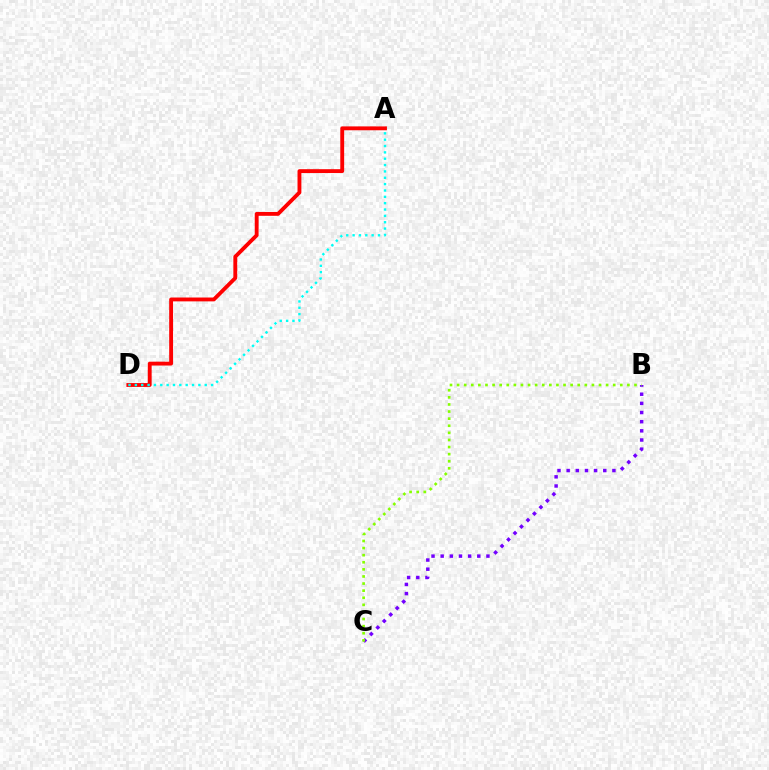{('A', 'D'): [{'color': '#ff0000', 'line_style': 'solid', 'thickness': 2.78}, {'color': '#00fff6', 'line_style': 'dotted', 'thickness': 1.73}], ('B', 'C'): [{'color': '#7200ff', 'line_style': 'dotted', 'thickness': 2.49}, {'color': '#84ff00', 'line_style': 'dotted', 'thickness': 1.93}]}